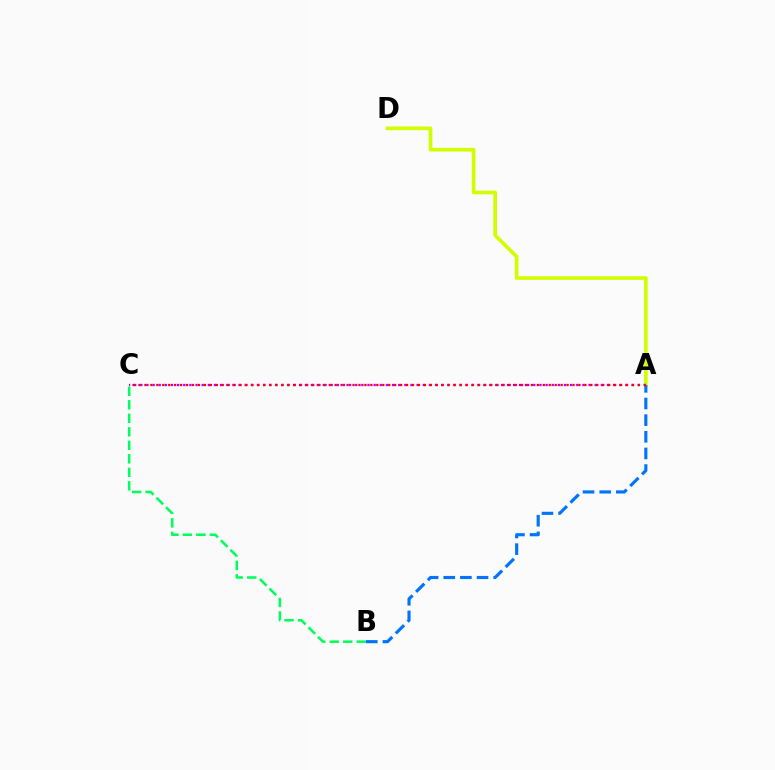{('A', 'D'): [{'color': '#d1ff00', 'line_style': 'solid', 'thickness': 2.65}], ('A', 'C'): [{'color': '#b900ff', 'line_style': 'dotted', 'thickness': 1.67}, {'color': '#ff0000', 'line_style': 'dotted', 'thickness': 1.62}], ('B', 'C'): [{'color': '#00ff5c', 'line_style': 'dashed', 'thickness': 1.83}], ('A', 'B'): [{'color': '#0074ff', 'line_style': 'dashed', 'thickness': 2.26}]}